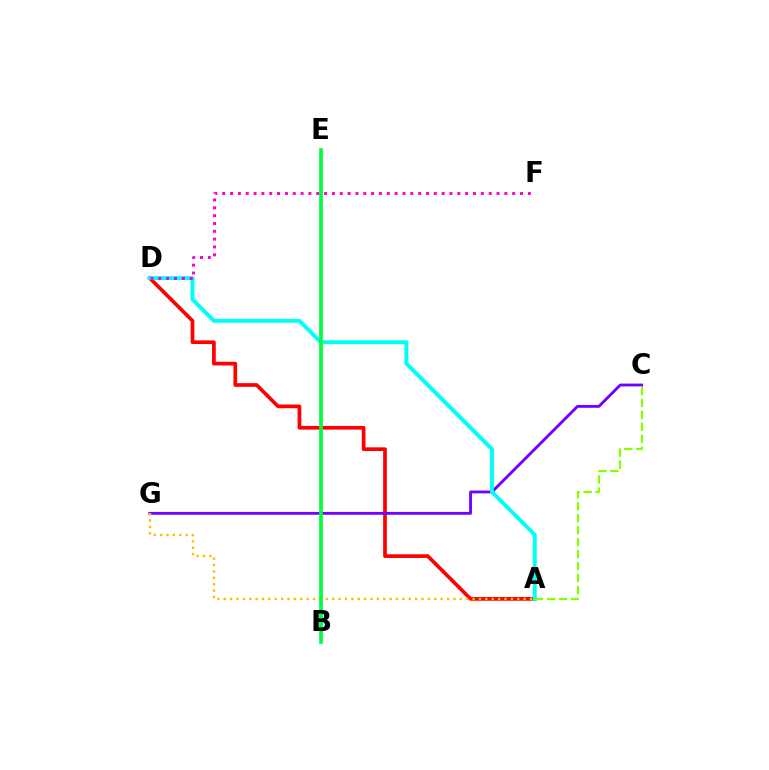{('A', 'D'): [{'color': '#ff0000', 'line_style': 'solid', 'thickness': 2.66}, {'color': '#00fff6', 'line_style': 'solid', 'thickness': 2.85}], ('C', 'G'): [{'color': '#7200ff', 'line_style': 'solid', 'thickness': 2.04}], ('B', 'E'): [{'color': '#004bff', 'line_style': 'dashed', 'thickness': 1.65}, {'color': '#00ff39', 'line_style': 'solid', 'thickness': 2.62}], ('A', 'G'): [{'color': '#ffbd00', 'line_style': 'dotted', 'thickness': 1.73}], ('D', 'F'): [{'color': '#ff00cf', 'line_style': 'dotted', 'thickness': 2.13}], ('A', 'C'): [{'color': '#84ff00', 'line_style': 'dashed', 'thickness': 1.62}]}